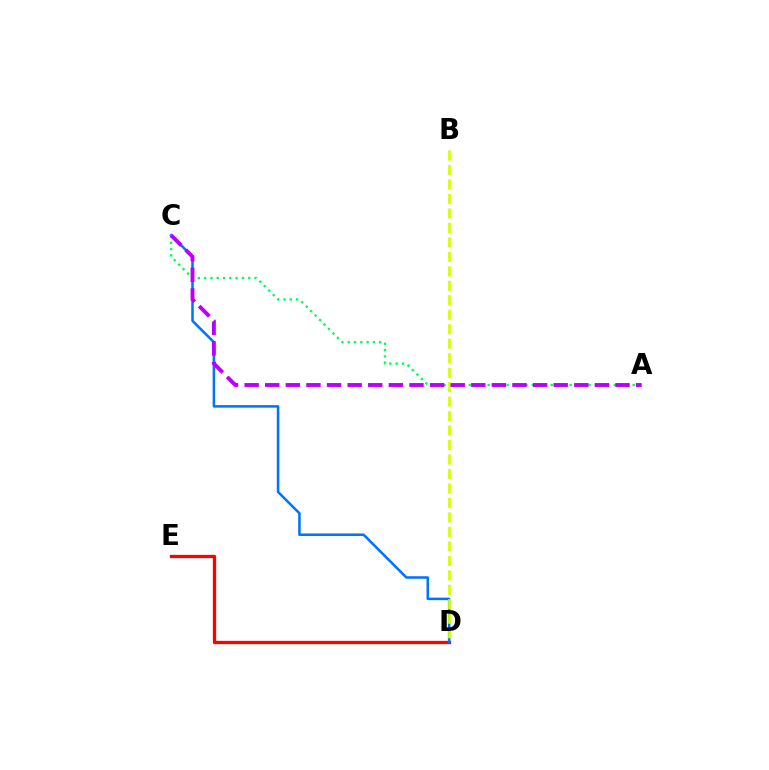{('D', 'E'): [{'color': '#ff0000', 'line_style': 'solid', 'thickness': 2.38}], ('C', 'D'): [{'color': '#0074ff', 'line_style': 'solid', 'thickness': 1.83}], ('A', 'C'): [{'color': '#00ff5c', 'line_style': 'dotted', 'thickness': 1.71}, {'color': '#b900ff', 'line_style': 'dashed', 'thickness': 2.8}], ('B', 'D'): [{'color': '#d1ff00', 'line_style': 'dashed', 'thickness': 1.97}]}